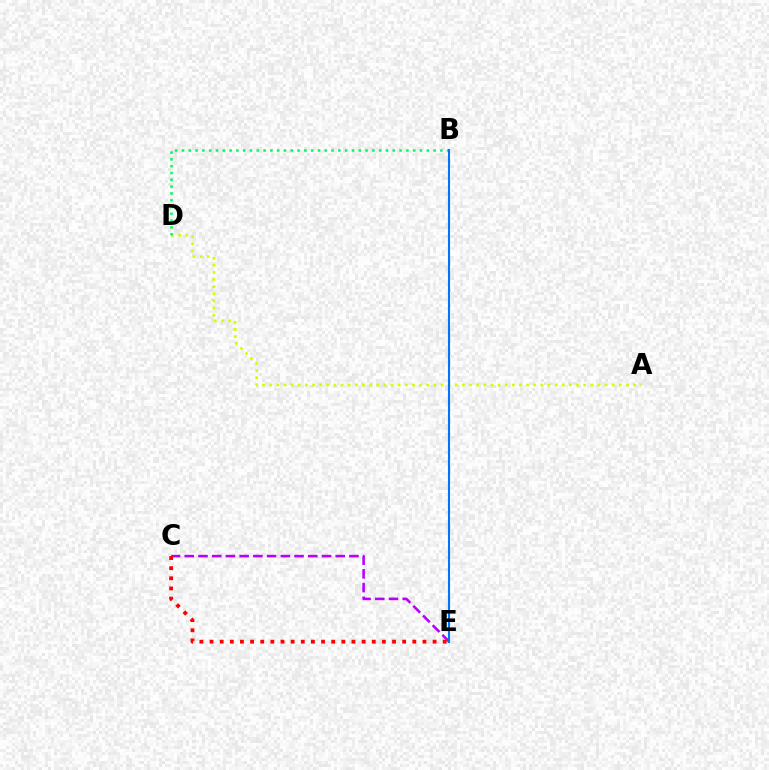{('A', 'D'): [{'color': '#d1ff00', 'line_style': 'dotted', 'thickness': 1.94}], ('C', 'E'): [{'color': '#b900ff', 'line_style': 'dashed', 'thickness': 1.86}, {'color': '#ff0000', 'line_style': 'dotted', 'thickness': 2.75}], ('B', 'D'): [{'color': '#00ff5c', 'line_style': 'dotted', 'thickness': 1.85}], ('B', 'E'): [{'color': '#0074ff', 'line_style': 'solid', 'thickness': 1.52}]}